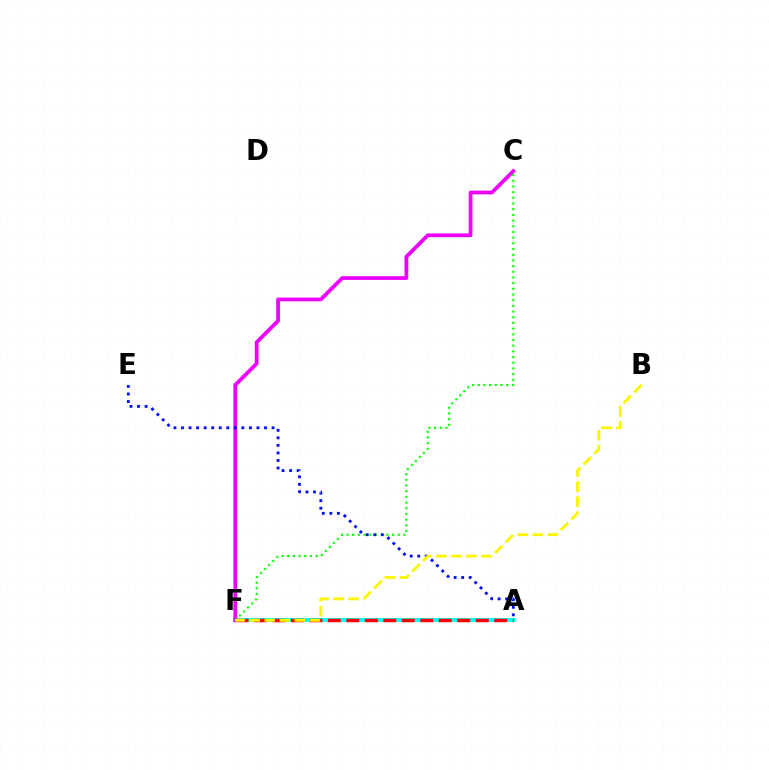{('A', 'F'): [{'color': '#00fff6', 'line_style': 'solid', 'thickness': 2.9}, {'color': '#ff0000', 'line_style': 'dashed', 'thickness': 2.51}], ('C', 'F'): [{'color': '#ee00ff', 'line_style': 'solid', 'thickness': 2.71}, {'color': '#08ff00', 'line_style': 'dotted', 'thickness': 1.54}], ('A', 'E'): [{'color': '#0010ff', 'line_style': 'dotted', 'thickness': 2.05}], ('B', 'F'): [{'color': '#fcf500', 'line_style': 'dashed', 'thickness': 2.04}]}